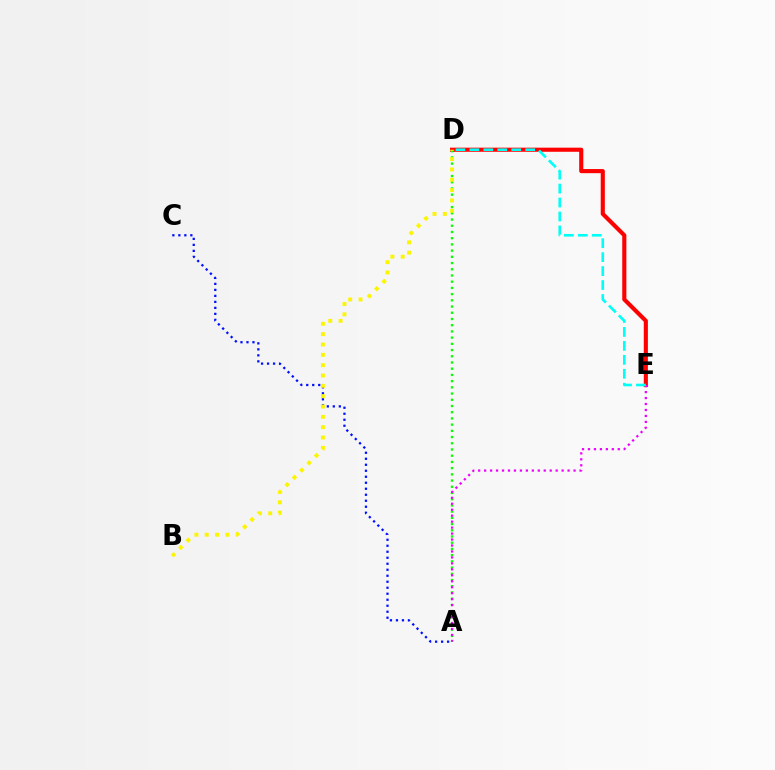{('D', 'E'): [{'color': '#ff0000', 'line_style': 'solid', 'thickness': 2.97}, {'color': '#00fff6', 'line_style': 'dashed', 'thickness': 1.9}], ('A', 'C'): [{'color': '#0010ff', 'line_style': 'dotted', 'thickness': 1.63}], ('A', 'D'): [{'color': '#08ff00', 'line_style': 'dotted', 'thickness': 1.69}], ('A', 'E'): [{'color': '#ee00ff', 'line_style': 'dotted', 'thickness': 1.62}], ('B', 'D'): [{'color': '#fcf500', 'line_style': 'dotted', 'thickness': 2.81}]}